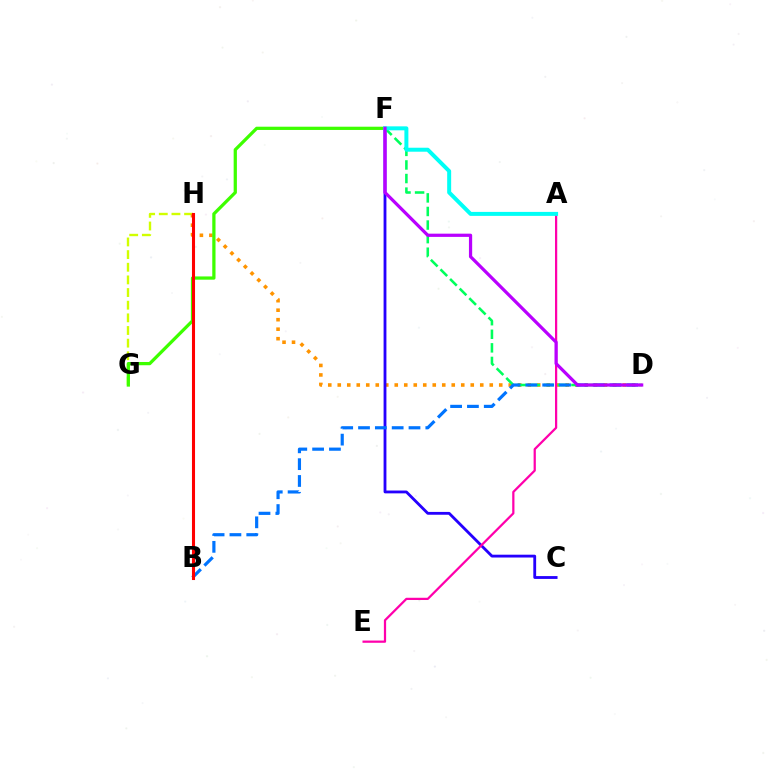{('G', 'H'): [{'color': '#d1ff00', 'line_style': 'dashed', 'thickness': 1.72}], ('D', 'H'): [{'color': '#ff9400', 'line_style': 'dotted', 'thickness': 2.58}], ('C', 'F'): [{'color': '#2500ff', 'line_style': 'solid', 'thickness': 2.04}], ('F', 'G'): [{'color': '#3dff00', 'line_style': 'solid', 'thickness': 2.34}], ('A', 'E'): [{'color': '#ff00ac', 'line_style': 'solid', 'thickness': 1.61}], ('D', 'F'): [{'color': '#00ff5c', 'line_style': 'dashed', 'thickness': 1.84}, {'color': '#b900ff', 'line_style': 'solid', 'thickness': 2.32}], ('B', 'D'): [{'color': '#0074ff', 'line_style': 'dashed', 'thickness': 2.29}], ('A', 'F'): [{'color': '#00fff6', 'line_style': 'solid', 'thickness': 2.87}], ('B', 'H'): [{'color': '#ff0000', 'line_style': 'solid', 'thickness': 2.21}]}